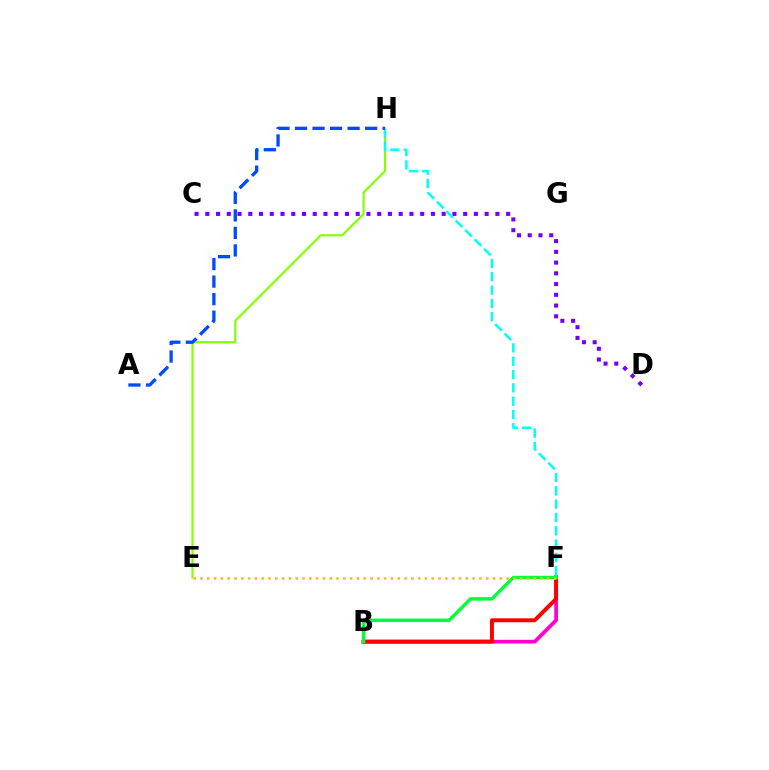{('B', 'F'): [{'color': '#ff00cf', 'line_style': 'solid', 'thickness': 2.69}, {'color': '#ff0000', 'line_style': 'solid', 'thickness': 2.84}, {'color': '#00ff39', 'line_style': 'solid', 'thickness': 2.46}], ('E', 'H'): [{'color': '#84ff00', 'line_style': 'solid', 'thickness': 1.56}], ('C', 'D'): [{'color': '#7200ff', 'line_style': 'dotted', 'thickness': 2.92}], ('E', 'F'): [{'color': '#ffbd00', 'line_style': 'dotted', 'thickness': 1.85}], ('F', 'H'): [{'color': '#00fff6', 'line_style': 'dashed', 'thickness': 1.81}], ('A', 'H'): [{'color': '#004bff', 'line_style': 'dashed', 'thickness': 2.38}]}